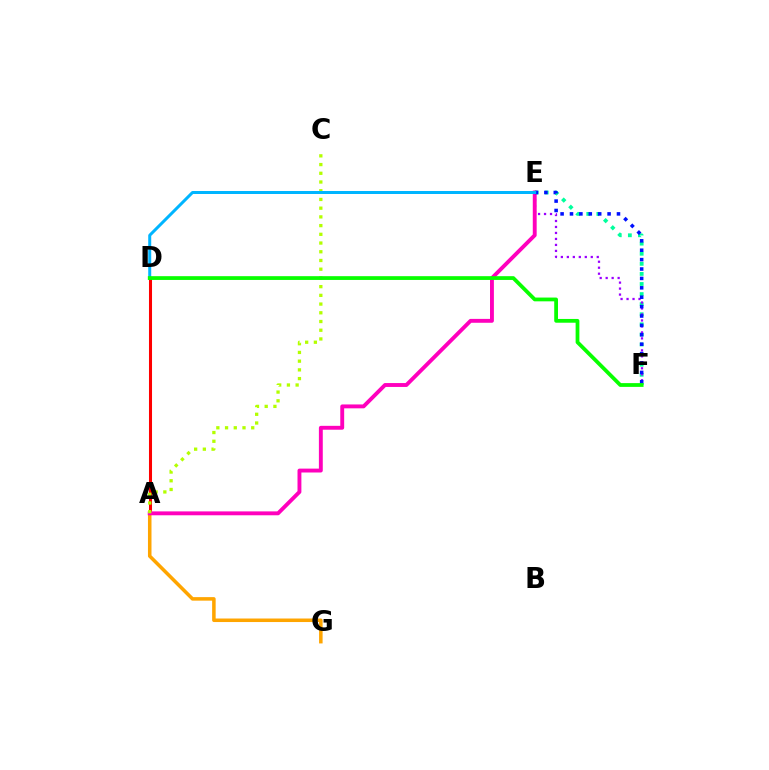{('A', 'D'): [{'color': '#ff0000', 'line_style': 'solid', 'thickness': 2.2}], ('A', 'G'): [{'color': '#ffa500', 'line_style': 'solid', 'thickness': 2.54}], ('E', 'F'): [{'color': '#00ff9d', 'line_style': 'dotted', 'thickness': 2.74}, {'color': '#9b00ff', 'line_style': 'dotted', 'thickness': 1.63}, {'color': '#0010ff', 'line_style': 'dotted', 'thickness': 2.55}], ('A', 'E'): [{'color': '#ff00bd', 'line_style': 'solid', 'thickness': 2.8}], ('A', 'C'): [{'color': '#b3ff00', 'line_style': 'dotted', 'thickness': 2.37}], ('D', 'E'): [{'color': '#00b5ff', 'line_style': 'solid', 'thickness': 2.16}], ('D', 'F'): [{'color': '#08ff00', 'line_style': 'solid', 'thickness': 2.71}]}